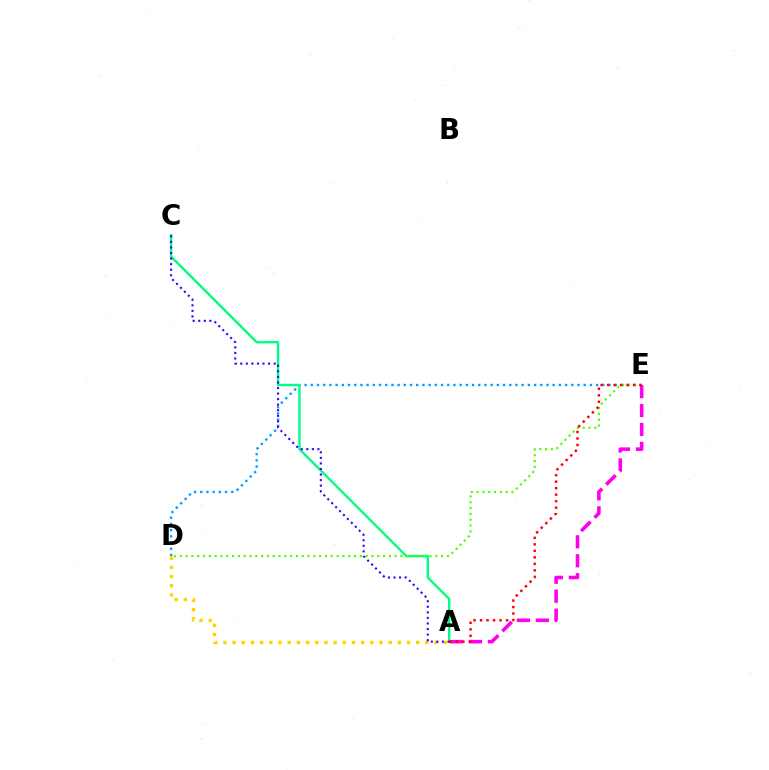{('D', 'E'): [{'color': '#009eff', 'line_style': 'dotted', 'thickness': 1.69}, {'color': '#4fff00', 'line_style': 'dotted', 'thickness': 1.58}], ('A', 'C'): [{'color': '#00ff86', 'line_style': 'solid', 'thickness': 1.74}, {'color': '#3700ff', 'line_style': 'dotted', 'thickness': 1.51}], ('A', 'D'): [{'color': '#ffd500', 'line_style': 'dotted', 'thickness': 2.49}], ('A', 'E'): [{'color': '#ff00ed', 'line_style': 'dashed', 'thickness': 2.57}, {'color': '#ff0000', 'line_style': 'dotted', 'thickness': 1.77}]}